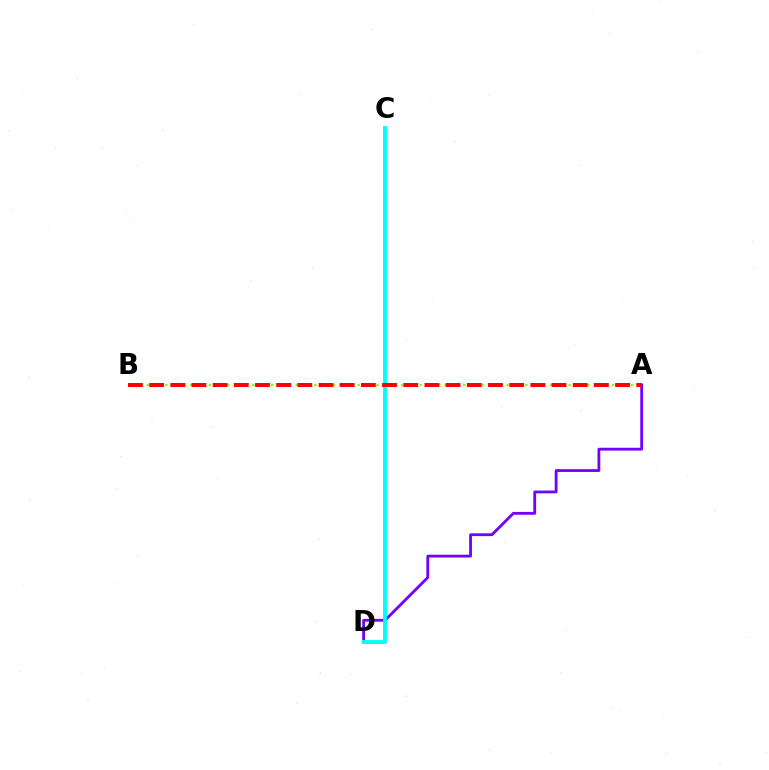{('A', 'D'): [{'color': '#7200ff', 'line_style': 'solid', 'thickness': 2.02}], ('A', 'B'): [{'color': '#84ff00', 'line_style': 'dotted', 'thickness': 1.69}, {'color': '#ff0000', 'line_style': 'dashed', 'thickness': 2.88}], ('C', 'D'): [{'color': '#00fff6', 'line_style': 'solid', 'thickness': 2.77}]}